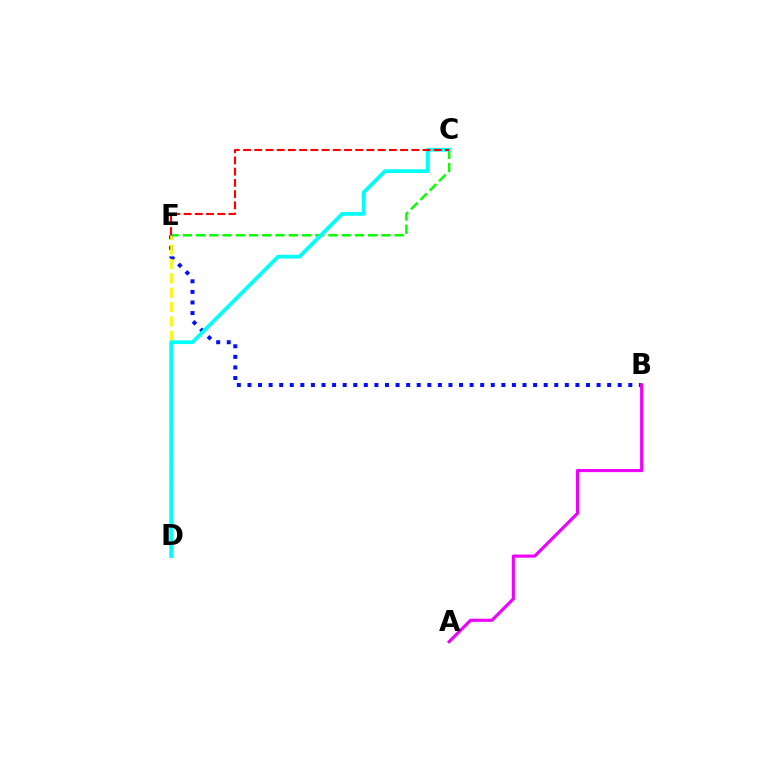{('C', 'E'): [{'color': '#08ff00', 'line_style': 'dashed', 'thickness': 1.8}, {'color': '#ff0000', 'line_style': 'dashed', 'thickness': 1.52}], ('B', 'E'): [{'color': '#0010ff', 'line_style': 'dotted', 'thickness': 2.87}], ('D', 'E'): [{'color': '#fcf500', 'line_style': 'dashed', 'thickness': 1.95}], ('A', 'B'): [{'color': '#ee00ff', 'line_style': 'solid', 'thickness': 2.26}], ('C', 'D'): [{'color': '#00fff6', 'line_style': 'solid', 'thickness': 2.68}]}